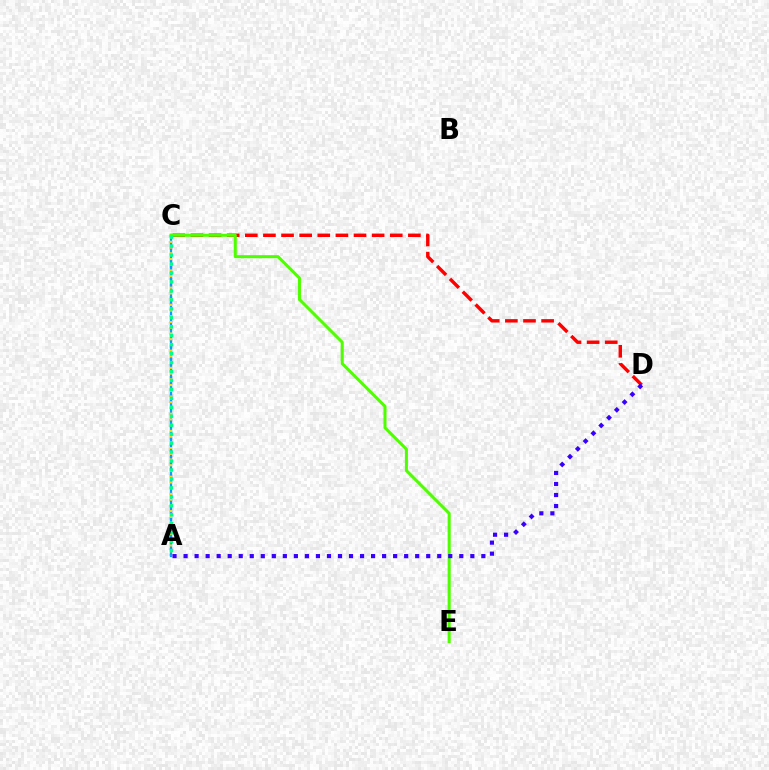{('A', 'C'): [{'color': '#ff00ed', 'line_style': 'dotted', 'thickness': 1.67}, {'color': '#009eff', 'line_style': 'solid', 'thickness': 1.65}, {'color': '#ffd500', 'line_style': 'dotted', 'thickness': 1.56}, {'color': '#00ff86', 'line_style': 'dotted', 'thickness': 2.43}], ('C', 'D'): [{'color': '#ff0000', 'line_style': 'dashed', 'thickness': 2.46}], ('C', 'E'): [{'color': '#4fff00', 'line_style': 'solid', 'thickness': 2.19}], ('A', 'D'): [{'color': '#3700ff', 'line_style': 'dotted', 'thickness': 3.0}]}